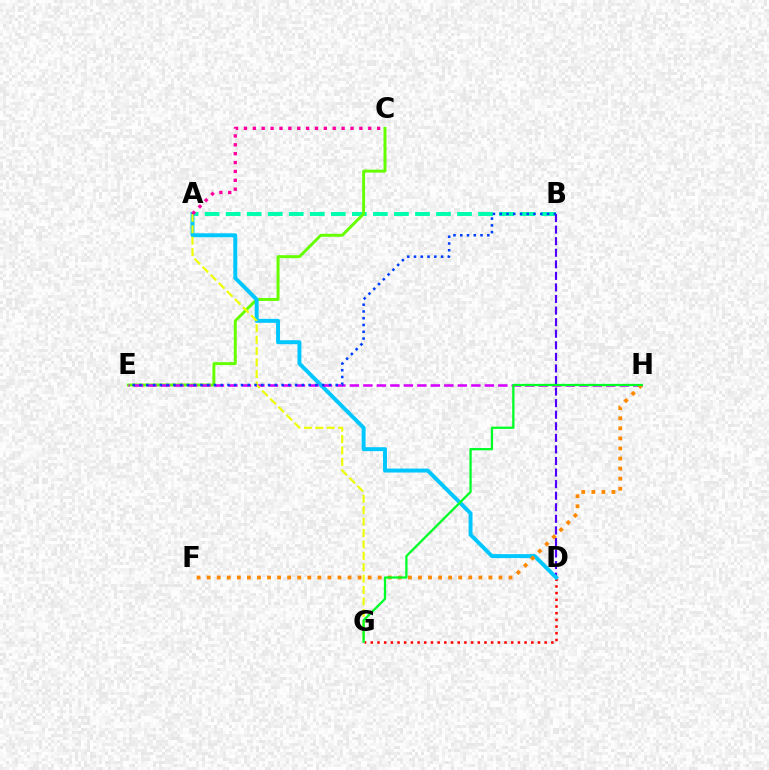{('D', 'G'): [{'color': '#ff0000', 'line_style': 'dotted', 'thickness': 1.82}], ('A', 'B'): [{'color': '#00ffaf', 'line_style': 'dashed', 'thickness': 2.86}], ('B', 'D'): [{'color': '#4f00ff', 'line_style': 'dashed', 'thickness': 1.57}], ('C', 'E'): [{'color': '#66ff00', 'line_style': 'solid', 'thickness': 2.13}], ('A', 'D'): [{'color': '#00c7ff', 'line_style': 'solid', 'thickness': 2.85}], ('E', 'H'): [{'color': '#d600ff', 'line_style': 'dashed', 'thickness': 1.83}], ('A', 'G'): [{'color': '#eeff00', 'line_style': 'dashed', 'thickness': 1.55}], ('F', 'H'): [{'color': '#ff8800', 'line_style': 'dotted', 'thickness': 2.73}], ('B', 'E'): [{'color': '#003fff', 'line_style': 'dotted', 'thickness': 1.84}], ('G', 'H'): [{'color': '#00ff27', 'line_style': 'solid', 'thickness': 1.64}], ('A', 'C'): [{'color': '#ff00a0', 'line_style': 'dotted', 'thickness': 2.41}]}